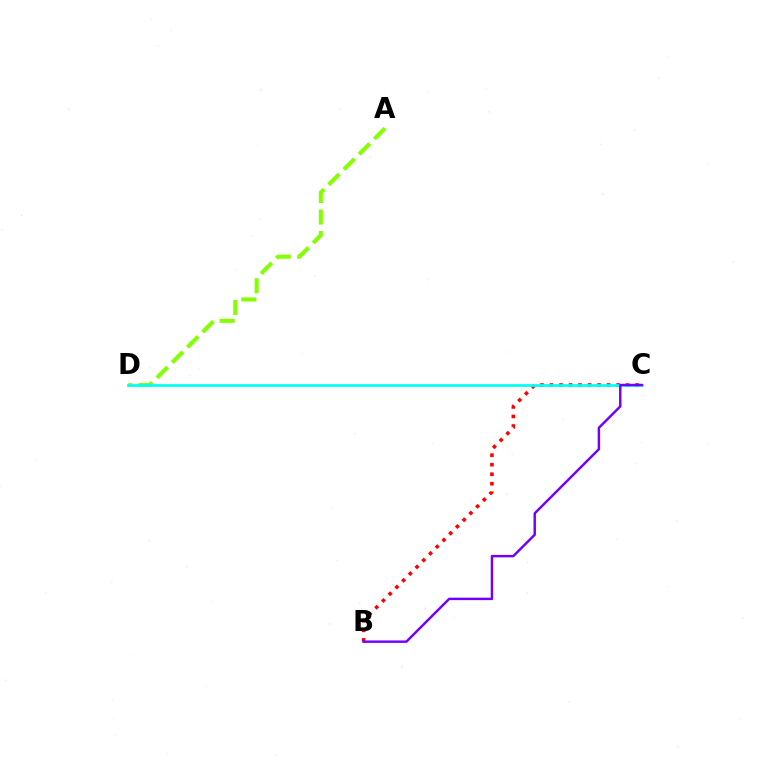{('B', 'C'): [{'color': '#ff0000', 'line_style': 'dotted', 'thickness': 2.58}, {'color': '#7200ff', 'line_style': 'solid', 'thickness': 1.77}], ('A', 'D'): [{'color': '#84ff00', 'line_style': 'dashed', 'thickness': 2.93}], ('C', 'D'): [{'color': '#00fff6', 'line_style': 'solid', 'thickness': 1.98}]}